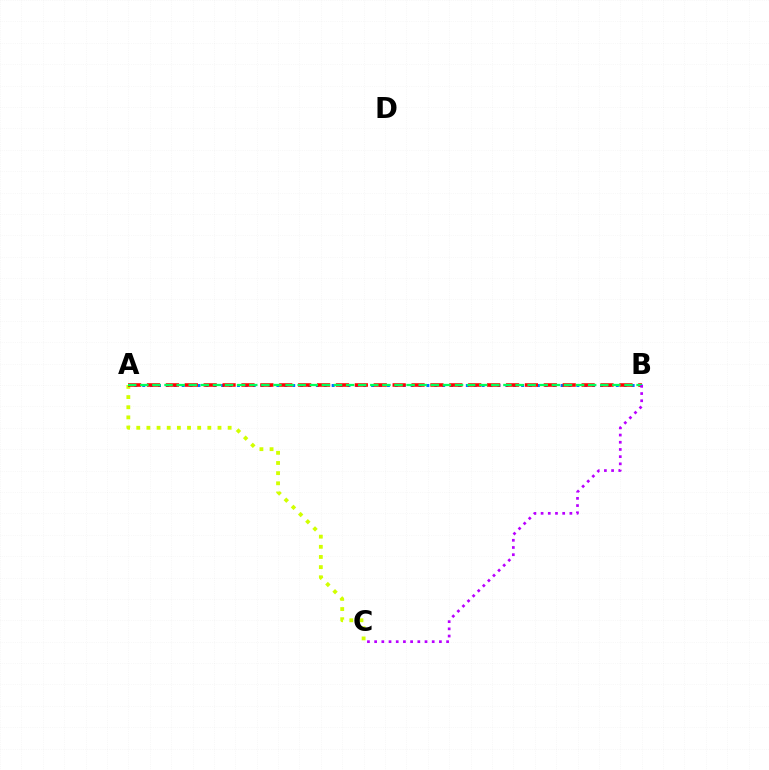{('A', 'C'): [{'color': '#d1ff00', 'line_style': 'dotted', 'thickness': 2.76}], ('A', 'B'): [{'color': '#0074ff', 'line_style': 'dotted', 'thickness': 2.14}, {'color': '#ff0000', 'line_style': 'dashed', 'thickness': 2.57}, {'color': '#00ff5c', 'line_style': 'dashed', 'thickness': 1.64}], ('B', 'C'): [{'color': '#b900ff', 'line_style': 'dotted', 'thickness': 1.96}]}